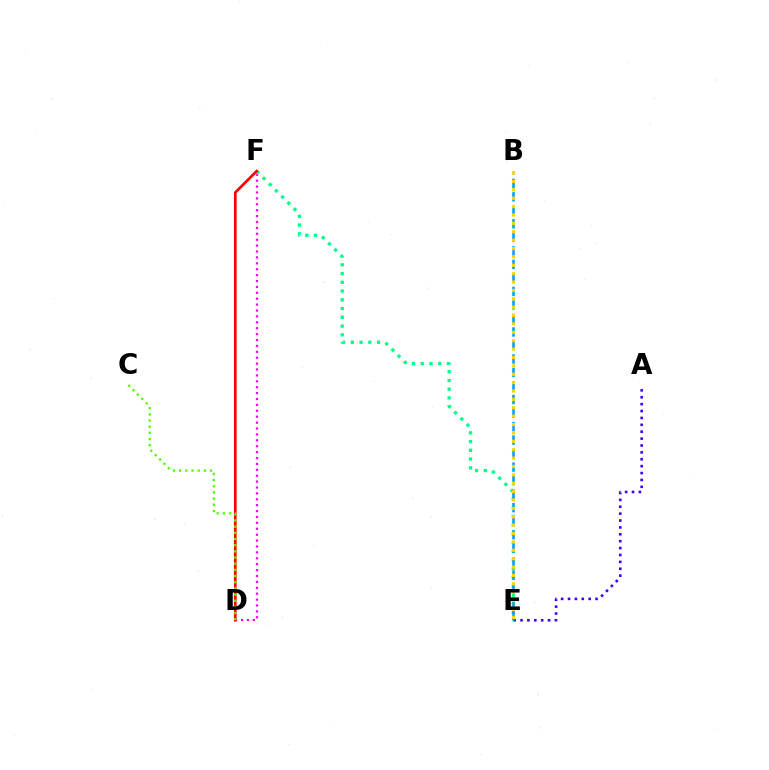{('D', 'F'): [{'color': '#ff00ed', 'line_style': 'dotted', 'thickness': 1.6}, {'color': '#ff0000', 'line_style': 'solid', 'thickness': 1.95}], ('A', 'E'): [{'color': '#3700ff', 'line_style': 'dotted', 'thickness': 1.87}], ('E', 'F'): [{'color': '#00ff86', 'line_style': 'dotted', 'thickness': 2.38}], ('B', 'E'): [{'color': '#009eff', 'line_style': 'dashed', 'thickness': 1.84}, {'color': '#ffd500', 'line_style': 'dotted', 'thickness': 2.28}], ('C', 'D'): [{'color': '#4fff00', 'line_style': 'dotted', 'thickness': 1.68}]}